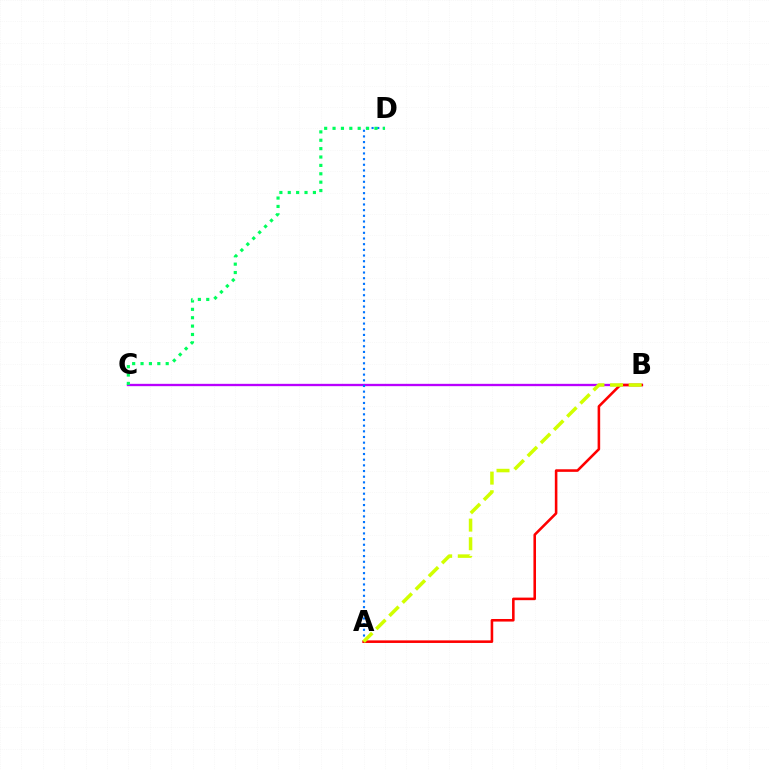{('B', 'C'): [{'color': '#b900ff', 'line_style': 'solid', 'thickness': 1.68}], ('A', 'D'): [{'color': '#0074ff', 'line_style': 'dotted', 'thickness': 1.54}], ('A', 'B'): [{'color': '#ff0000', 'line_style': 'solid', 'thickness': 1.85}, {'color': '#d1ff00', 'line_style': 'dashed', 'thickness': 2.53}], ('C', 'D'): [{'color': '#00ff5c', 'line_style': 'dotted', 'thickness': 2.28}]}